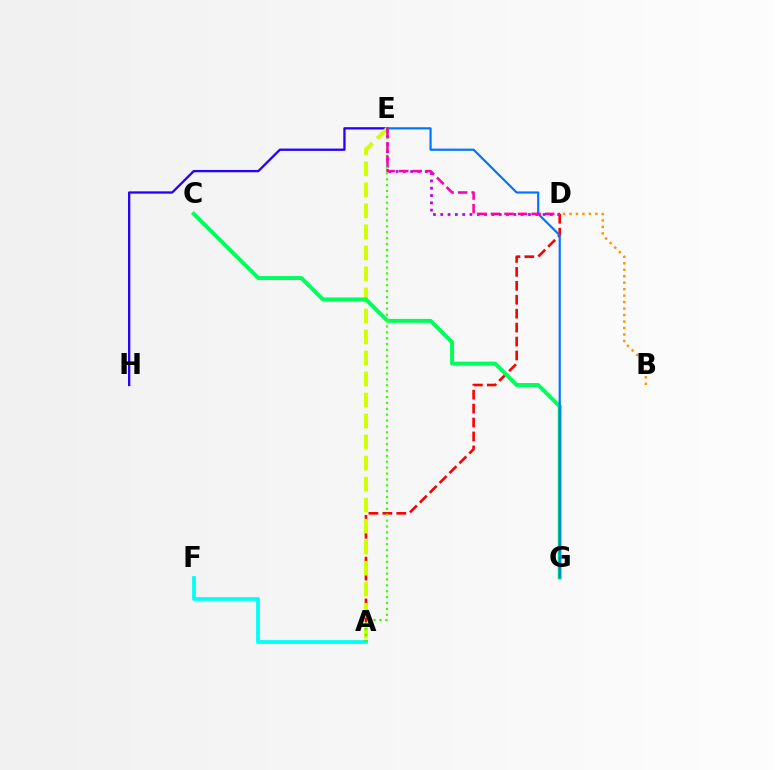{('A', 'F'): [{'color': '#00fff6', 'line_style': 'solid', 'thickness': 2.69}], ('E', 'H'): [{'color': '#2500ff', 'line_style': 'solid', 'thickness': 1.66}], ('A', 'D'): [{'color': '#ff0000', 'line_style': 'dashed', 'thickness': 1.89}], ('A', 'E'): [{'color': '#d1ff00', 'line_style': 'dashed', 'thickness': 2.86}, {'color': '#3dff00', 'line_style': 'dotted', 'thickness': 1.6}], ('C', 'G'): [{'color': '#00ff5c', 'line_style': 'solid', 'thickness': 2.85}], ('D', 'E'): [{'color': '#b900ff', 'line_style': 'dotted', 'thickness': 1.99}, {'color': '#ff00ac', 'line_style': 'dashed', 'thickness': 1.84}], ('E', 'G'): [{'color': '#0074ff', 'line_style': 'solid', 'thickness': 1.57}], ('B', 'D'): [{'color': '#ff9400', 'line_style': 'dotted', 'thickness': 1.76}]}